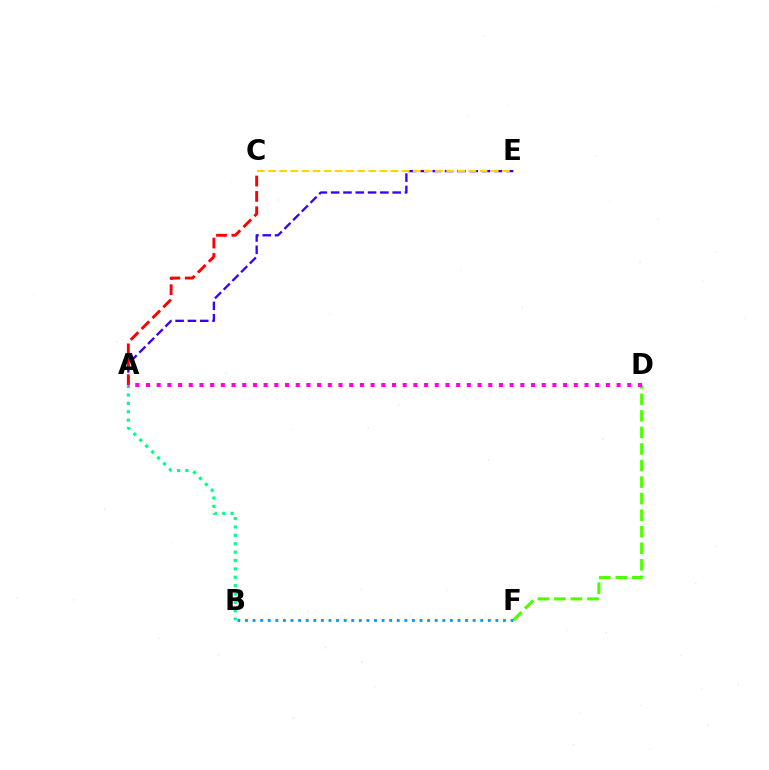{('A', 'B'): [{'color': '#00ff86', 'line_style': 'dotted', 'thickness': 2.28}], ('D', 'F'): [{'color': '#4fff00', 'line_style': 'dashed', 'thickness': 2.25}], ('B', 'F'): [{'color': '#009eff', 'line_style': 'dotted', 'thickness': 2.06}], ('A', 'E'): [{'color': '#3700ff', 'line_style': 'dashed', 'thickness': 1.67}], ('C', 'E'): [{'color': '#ffd500', 'line_style': 'dashed', 'thickness': 1.51}], ('A', 'C'): [{'color': '#ff0000', 'line_style': 'dashed', 'thickness': 2.09}], ('A', 'D'): [{'color': '#ff00ed', 'line_style': 'dotted', 'thickness': 2.91}]}